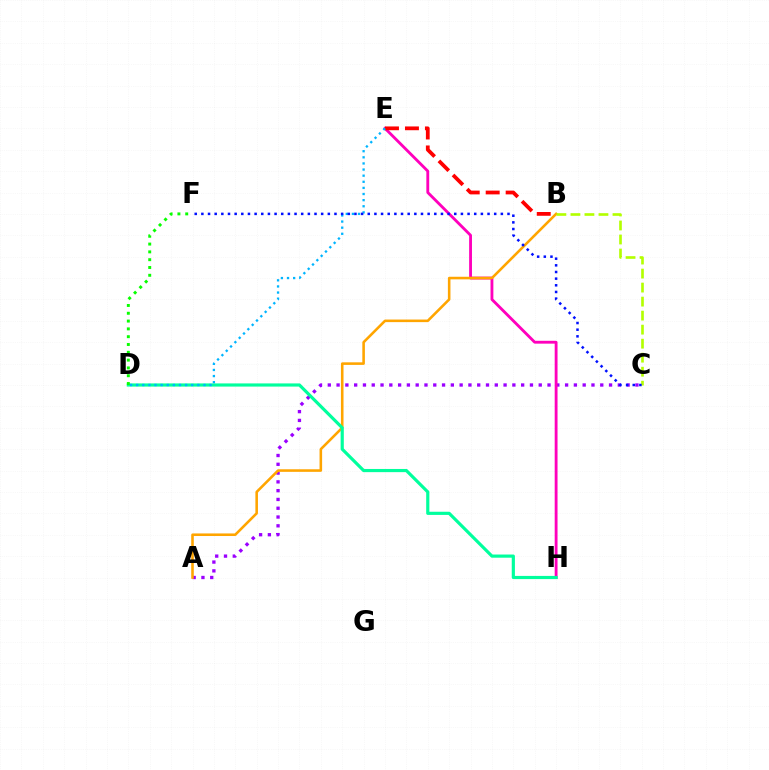{('A', 'C'): [{'color': '#9b00ff', 'line_style': 'dotted', 'thickness': 2.39}], ('E', 'H'): [{'color': '#ff00bd', 'line_style': 'solid', 'thickness': 2.05}], ('A', 'B'): [{'color': '#ffa500', 'line_style': 'solid', 'thickness': 1.86}], ('D', 'H'): [{'color': '#00ff9d', 'line_style': 'solid', 'thickness': 2.28}], ('D', 'F'): [{'color': '#08ff00', 'line_style': 'dotted', 'thickness': 2.12}], ('B', 'E'): [{'color': '#ff0000', 'line_style': 'dashed', 'thickness': 2.71}], ('D', 'E'): [{'color': '#00b5ff', 'line_style': 'dotted', 'thickness': 1.66}], ('B', 'C'): [{'color': '#b3ff00', 'line_style': 'dashed', 'thickness': 1.9}], ('C', 'F'): [{'color': '#0010ff', 'line_style': 'dotted', 'thickness': 1.81}]}